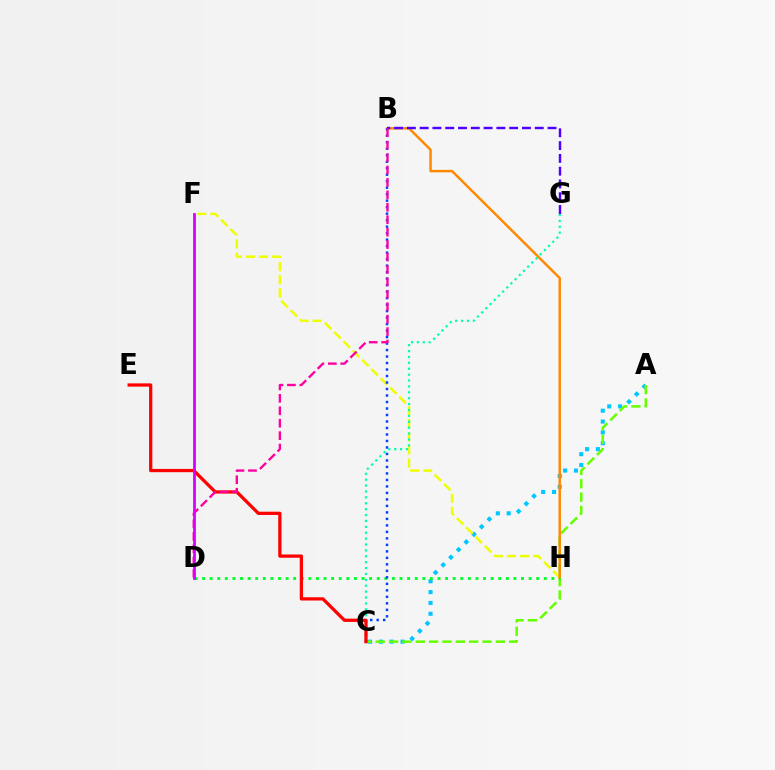{('A', 'C'): [{'color': '#00c7ff', 'line_style': 'dotted', 'thickness': 2.94}, {'color': '#66ff00', 'line_style': 'dashed', 'thickness': 1.81}], ('F', 'H'): [{'color': '#eeff00', 'line_style': 'dashed', 'thickness': 1.78}], ('B', 'H'): [{'color': '#ff8800', 'line_style': 'solid', 'thickness': 1.77}], ('D', 'H'): [{'color': '#00ff27', 'line_style': 'dotted', 'thickness': 2.06}], ('C', 'G'): [{'color': '#00ffaf', 'line_style': 'dotted', 'thickness': 1.6}], ('B', 'G'): [{'color': '#4f00ff', 'line_style': 'dashed', 'thickness': 1.74}], ('B', 'C'): [{'color': '#003fff', 'line_style': 'dotted', 'thickness': 1.76}], ('C', 'E'): [{'color': '#ff0000', 'line_style': 'solid', 'thickness': 2.34}], ('B', 'D'): [{'color': '#ff00a0', 'line_style': 'dashed', 'thickness': 1.69}], ('D', 'F'): [{'color': '#d600ff', 'line_style': 'solid', 'thickness': 1.99}]}